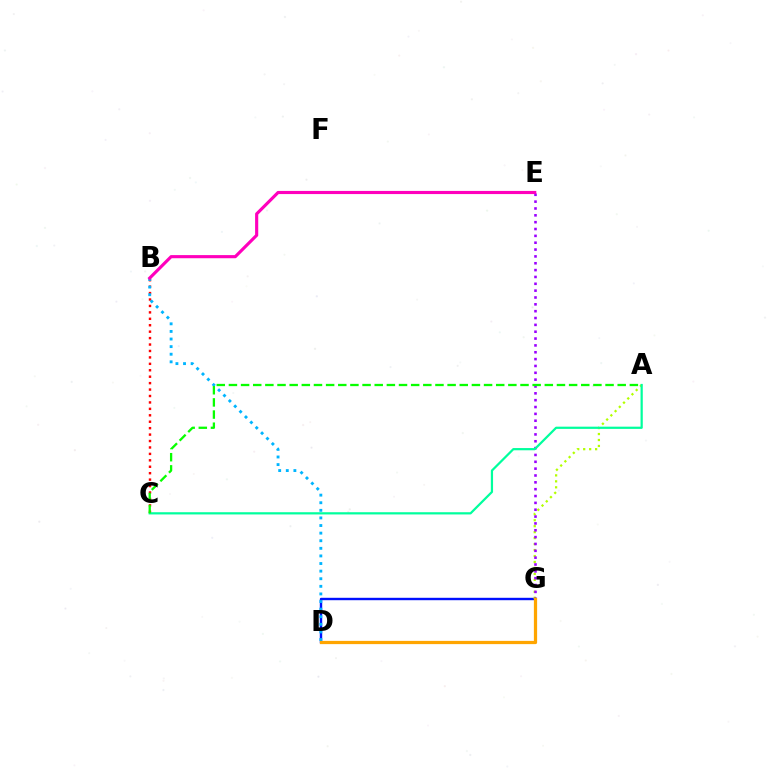{('B', 'C'): [{'color': '#ff0000', 'line_style': 'dotted', 'thickness': 1.75}], ('D', 'G'): [{'color': '#0010ff', 'line_style': 'solid', 'thickness': 1.73}, {'color': '#ffa500', 'line_style': 'solid', 'thickness': 2.34}], ('B', 'D'): [{'color': '#00b5ff', 'line_style': 'dotted', 'thickness': 2.06}], ('A', 'G'): [{'color': '#b3ff00', 'line_style': 'dotted', 'thickness': 1.62}], ('E', 'G'): [{'color': '#9b00ff', 'line_style': 'dotted', 'thickness': 1.86}], ('B', 'E'): [{'color': '#ff00bd', 'line_style': 'solid', 'thickness': 2.26}], ('A', 'C'): [{'color': '#00ff9d', 'line_style': 'solid', 'thickness': 1.6}, {'color': '#08ff00', 'line_style': 'dashed', 'thickness': 1.65}]}